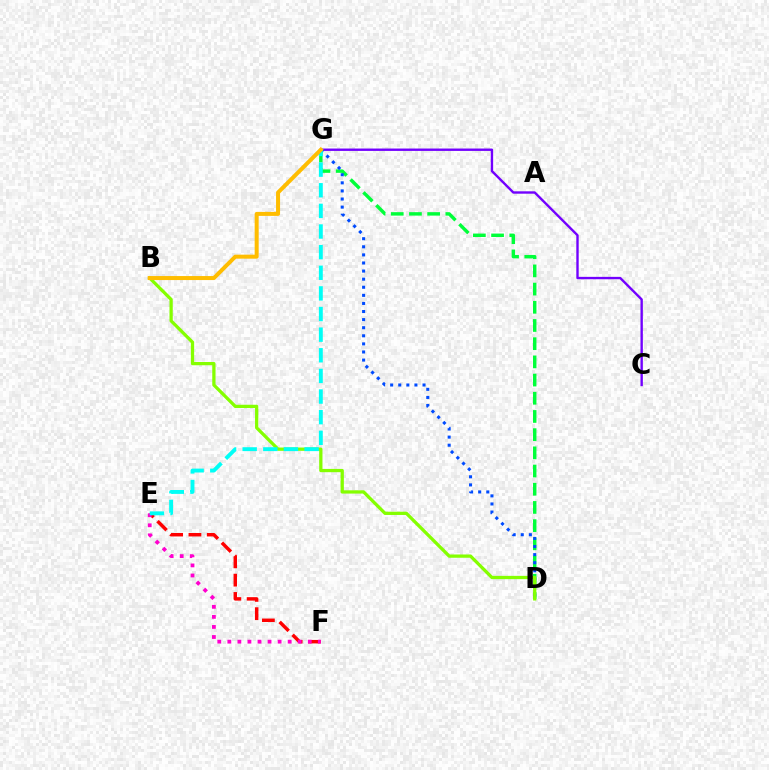{('C', 'G'): [{'color': '#7200ff', 'line_style': 'solid', 'thickness': 1.71}], ('D', 'G'): [{'color': '#00ff39', 'line_style': 'dashed', 'thickness': 2.47}, {'color': '#004bff', 'line_style': 'dotted', 'thickness': 2.2}], ('E', 'F'): [{'color': '#ff0000', 'line_style': 'dashed', 'thickness': 2.49}, {'color': '#ff00cf', 'line_style': 'dotted', 'thickness': 2.73}], ('B', 'D'): [{'color': '#84ff00', 'line_style': 'solid', 'thickness': 2.35}], ('E', 'G'): [{'color': '#00fff6', 'line_style': 'dashed', 'thickness': 2.8}], ('B', 'G'): [{'color': '#ffbd00', 'line_style': 'solid', 'thickness': 2.89}]}